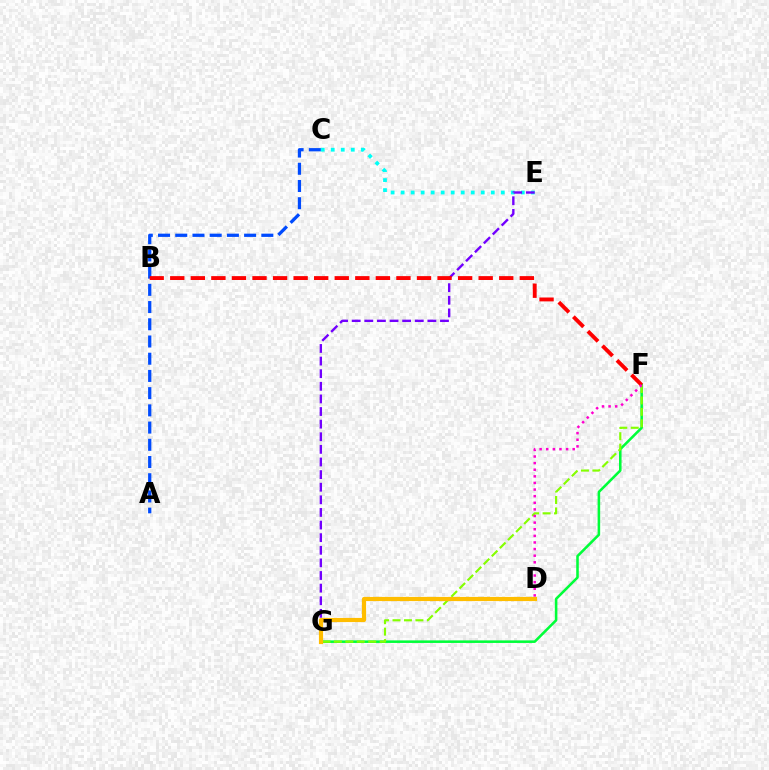{('C', 'E'): [{'color': '#00fff6', 'line_style': 'dotted', 'thickness': 2.72}], ('F', 'G'): [{'color': '#00ff39', 'line_style': 'solid', 'thickness': 1.84}, {'color': '#84ff00', 'line_style': 'dashed', 'thickness': 1.55}], ('A', 'C'): [{'color': '#004bff', 'line_style': 'dashed', 'thickness': 2.34}], ('E', 'G'): [{'color': '#7200ff', 'line_style': 'dashed', 'thickness': 1.71}], ('B', 'F'): [{'color': '#ff0000', 'line_style': 'dashed', 'thickness': 2.79}], ('D', 'G'): [{'color': '#ffbd00', 'line_style': 'solid', 'thickness': 2.99}], ('D', 'F'): [{'color': '#ff00cf', 'line_style': 'dotted', 'thickness': 1.8}]}